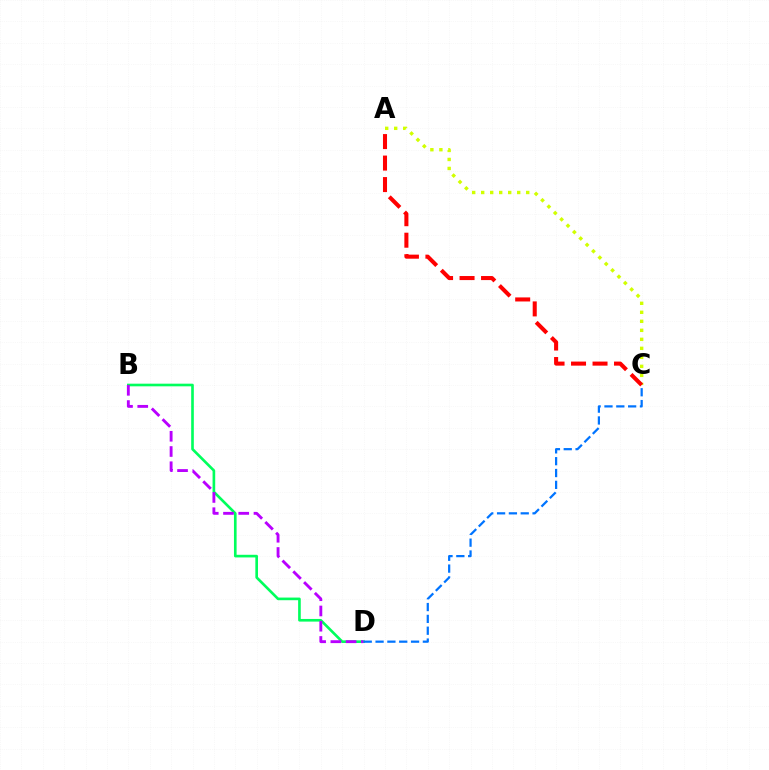{('B', 'D'): [{'color': '#00ff5c', 'line_style': 'solid', 'thickness': 1.9}, {'color': '#b900ff', 'line_style': 'dashed', 'thickness': 2.07}], ('A', 'C'): [{'color': '#d1ff00', 'line_style': 'dotted', 'thickness': 2.45}, {'color': '#ff0000', 'line_style': 'dashed', 'thickness': 2.92}], ('C', 'D'): [{'color': '#0074ff', 'line_style': 'dashed', 'thickness': 1.61}]}